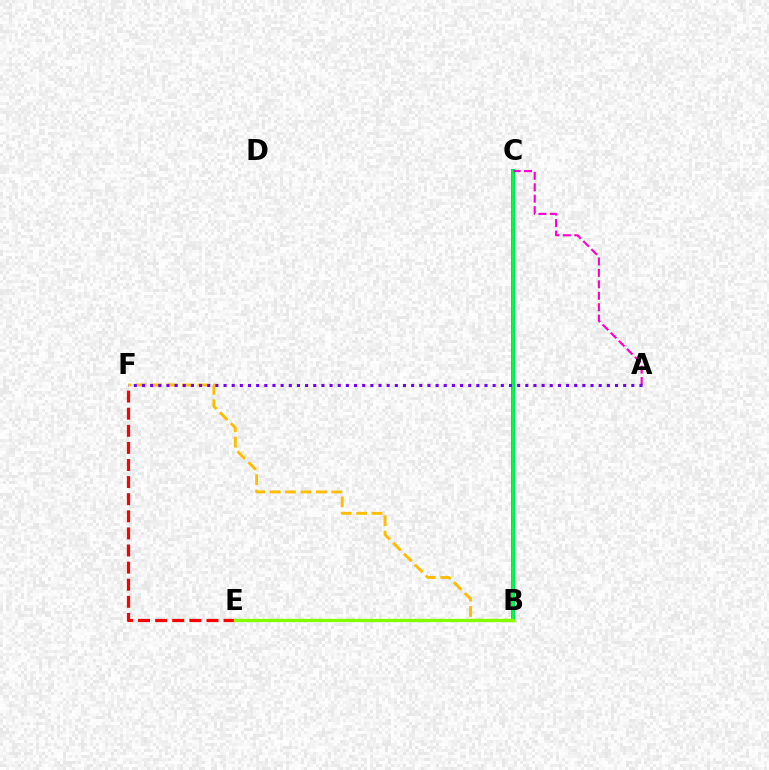{('B', 'C'): [{'color': '#00fff6', 'line_style': 'solid', 'thickness': 2.72}, {'color': '#004bff', 'line_style': 'solid', 'thickness': 2.63}, {'color': '#00ff39', 'line_style': 'solid', 'thickness': 2.59}], ('B', 'F'): [{'color': '#ffbd00', 'line_style': 'dashed', 'thickness': 2.09}], ('A', 'C'): [{'color': '#ff00cf', 'line_style': 'dashed', 'thickness': 1.55}], ('A', 'F'): [{'color': '#7200ff', 'line_style': 'dotted', 'thickness': 2.22}], ('E', 'F'): [{'color': '#ff0000', 'line_style': 'dashed', 'thickness': 2.32}], ('B', 'E'): [{'color': '#84ff00', 'line_style': 'solid', 'thickness': 2.4}]}